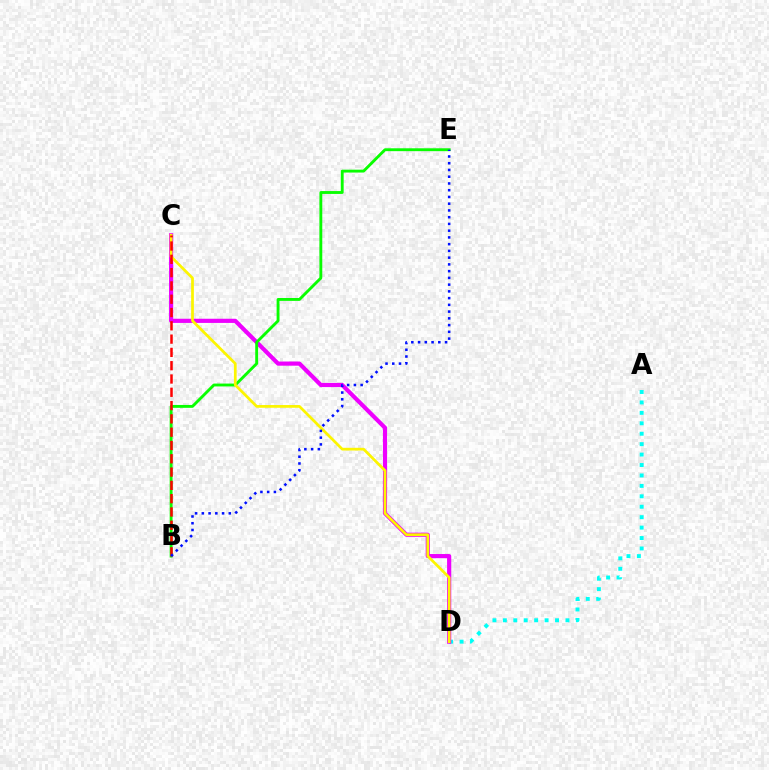{('A', 'D'): [{'color': '#00fff6', 'line_style': 'dotted', 'thickness': 2.83}], ('C', 'D'): [{'color': '#ee00ff', 'line_style': 'solid', 'thickness': 3.0}, {'color': '#fcf500', 'line_style': 'solid', 'thickness': 1.97}], ('B', 'E'): [{'color': '#08ff00', 'line_style': 'solid', 'thickness': 2.07}, {'color': '#0010ff', 'line_style': 'dotted', 'thickness': 1.83}], ('B', 'C'): [{'color': '#ff0000', 'line_style': 'dashed', 'thickness': 1.81}]}